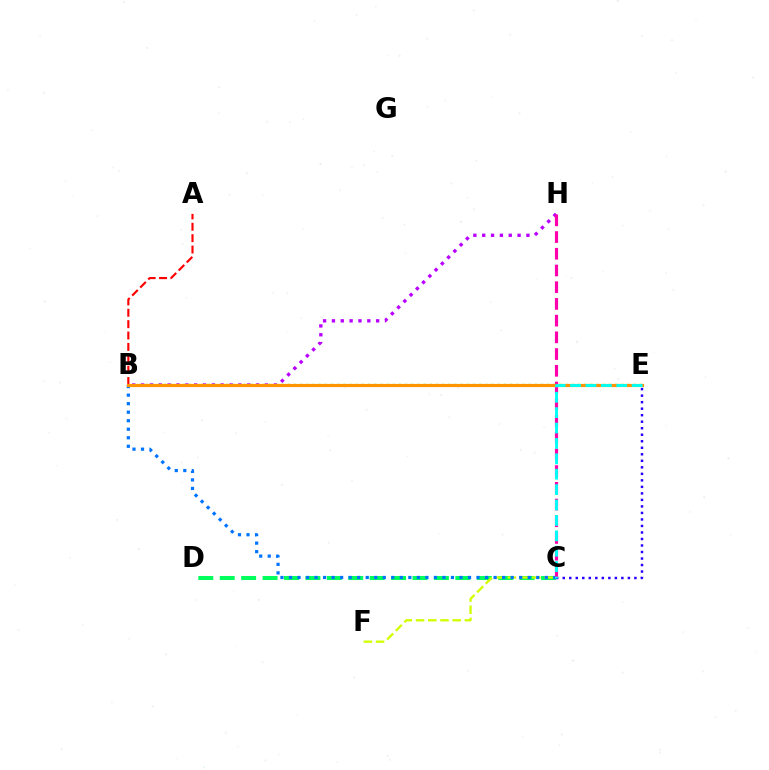{('B', 'E'): [{'color': '#3dff00', 'line_style': 'dotted', 'thickness': 1.68}, {'color': '#ff9400', 'line_style': 'solid', 'thickness': 2.29}], ('C', 'D'): [{'color': '#00ff5c', 'line_style': 'dashed', 'thickness': 2.91}], ('A', 'B'): [{'color': '#ff0000', 'line_style': 'dashed', 'thickness': 1.55}], ('B', 'H'): [{'color': '#b900ff', 'line_style': 'dotted', 'thickness': 2.4}], ('C', 'F'): [{'color': '#d1ff00', 'line_style': 'dashed', 'thickness': 1.66}], ('C', 'E'): [{'color': '#2500ff', 'line_style': 'dotted', 'thickness': 1.77}, {'color': '#00fff6', 'line_style': 'dashed', 'thickness': 2.09}], ('B', 'C'): [{'color': '#0074ff', 'line_style': 'dotted', 'thickness': 2.32}], ('C', 'H'): [{'color': '#ff00ac', 'line_style': 'dashed', 'thickness': 2.27}]}